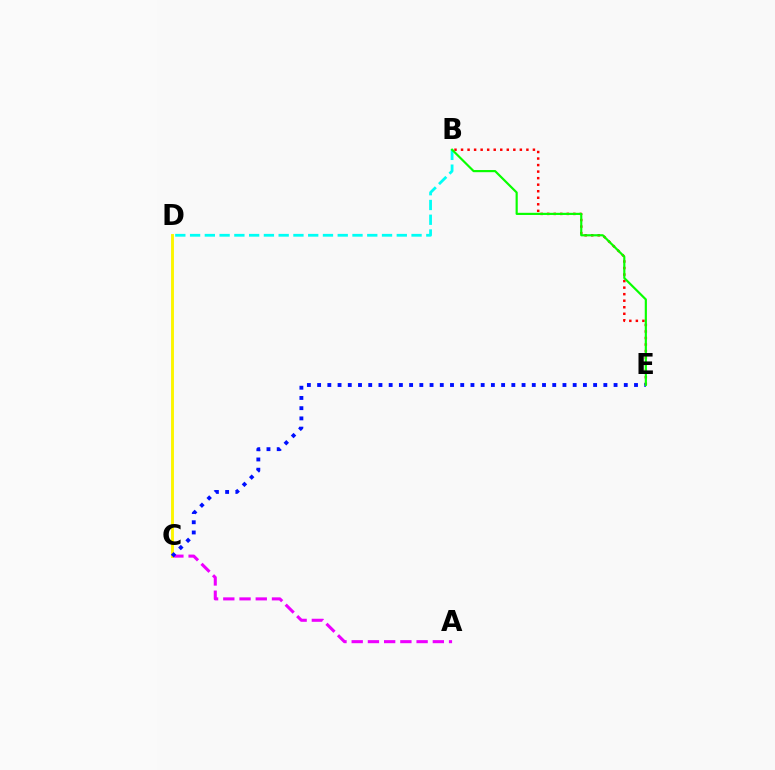{('A', 'C'): [{'color': '#ee00ff', 'line_style': 'dashed', 'thickness': 2.2}], ('C', 'D'): [{'color': '#fcf500', 'line_style': 'solid', 'thickness': 2.09}], ('B', 'E'): [{'color': '#ff0000', 'line_style': 'dotted', 'thickness': 1.78}, {'color': '#08ff00', 'line_style': 'solid', 'thickness': 1.56}], ('C', 'E'): [{'color': '#0010ff', 'line_style': 'dotted', 'thickness': 2.78}], ('B', 'D'): [{'color': '#00fff6', 'line_style': 'dashed', 'thickness': 2.01}]}